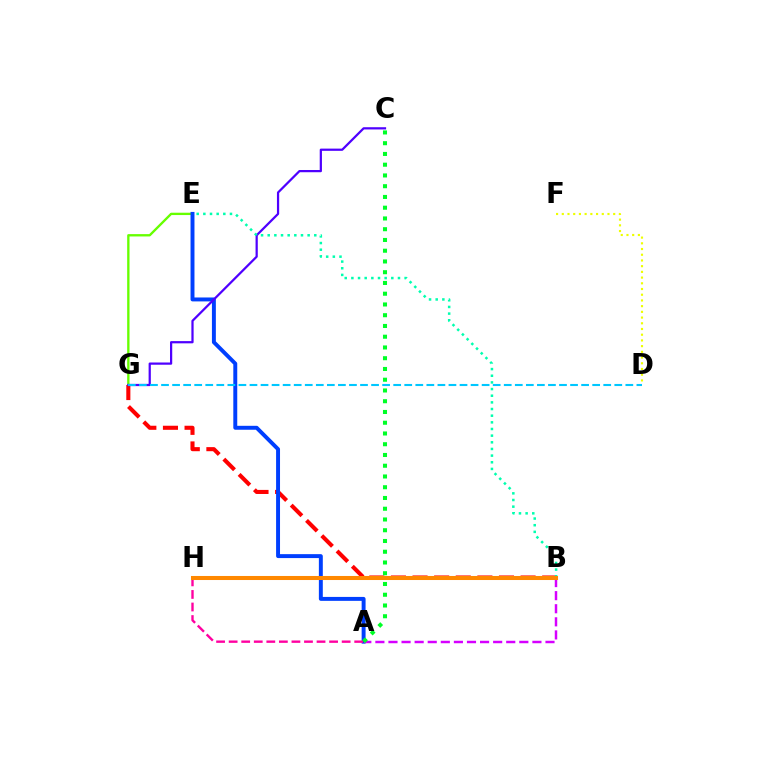{('E', 'G'): [{'color': '#66ff00', 'line_style': 'solid', 'thickness': 1.69}], ('B', 'G'): [{'color': '#ff0000', 'line_style': 'dashed', 'thickness': 2.94}], ('A', 'E'): [{'color': '#003fff', 'line_style': 'solid', 'thickness': 2.83}], ('A', 'H'): [{'color': '#ff00a0', 'line_style': 'dashed', 'thickness': 1.71}], ('A', 'B'): [{'color': '#d600ff', 'line_style': 'dashed', 'thickness': 1.78}], ('D', 'F'): [{'color': '#eeff00', 'line_style': 'dotted', 'thickness': 1.55}], ('C', 'G'): [{'color': '#4f00ff', 'line_style': 'solid', 'thickness': 1.61}], ('D', 'G'): [{'color': '#00c7ff', 'line_style': 'dashed', 'thickness': 1.5}], ('A', 'C'): [{'color': '#00ff27', 'line_style': 'dotted', 'thickness': 2.92}], ('B', 'E'): [{'color': '#00ffaf', 'line_style': 'dotted', 'thickness': 1.81}], ('B', 'H'): [{'color': '#ff8800', 'line_style': 'solid', 'thickness': 2.91}]}